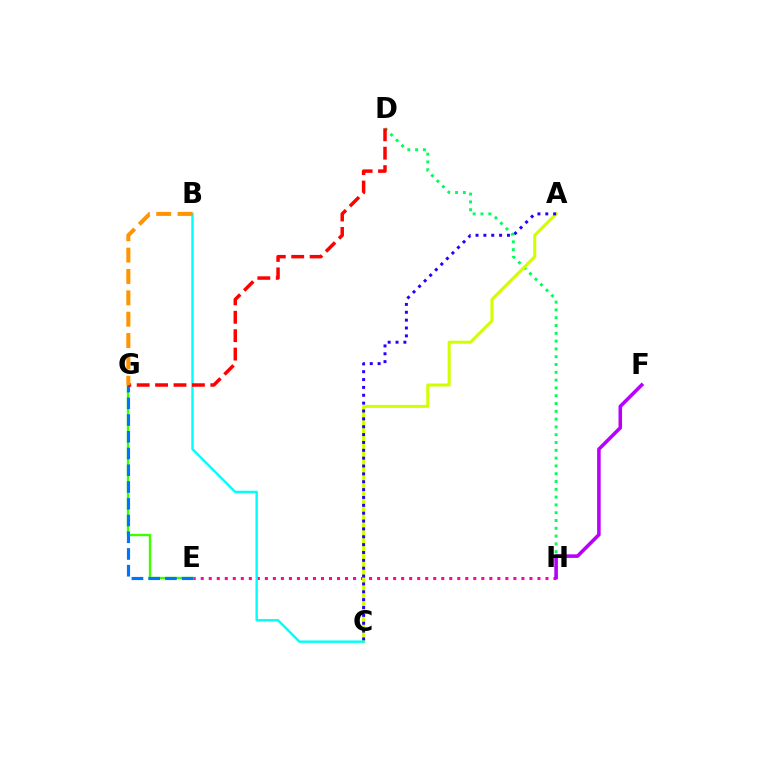{('E', 'H'): [{'color': '#ff00ac', 'line_style': 'dotted', 'thickness': 2.18}], ('D', 'H'): [{'color': '#00ff5c', 'line_style': 'dotted', 'thickness': 2.12}], ('A', 'C'): [{'color': '#d1ff00', 'line_style': 'solid', 'thickness': 2.19}, {'color': '#2500ff', 'line_style': 'dotted', 'thickness': 2.14}], ('F', 'H'): [{'color': '#b900ff', 'line_style': 'solid', 'thickness': 2.56}], ('E', 'G'): [{'color': '#3dff00', 'line_style': 'solid', 'thickness': 1.73}, {'color': '#0074ff', 'line_style': 'dashed', 'thickness': 2.27}], ('B', 'C'): [{'color': '#00fff6', 'line_style': 'solid', 'thickness': 1.74}], ('D', 'G'): [{'color': '#ff0000', 'line_style': 'dashed', 'thickness': 2.5}], ('B', 'G'): [{'color': '#ff9400', 'line_style': 'dashed', 'thickness': 2.9}]}